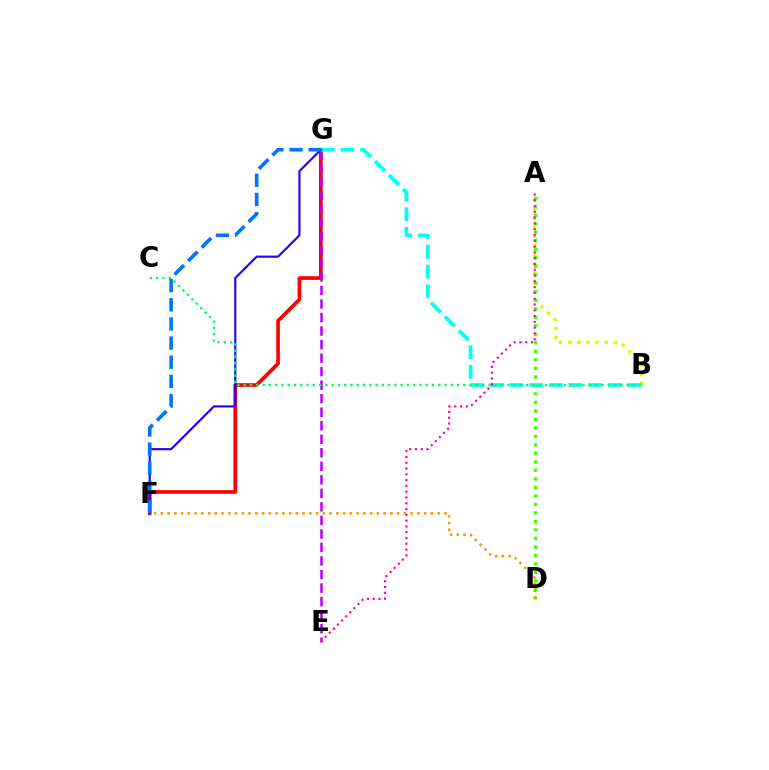{('A', 'B'): [{'color': '#d1ff00', 'line_style': 'dotted', 'thickness': 2.48}], ('F', 'G'): [{'color': '#ff0000', 'line_style': 'solid', 'thickness': 2.65}, {'color': '#2500ff', 'line_style': 'solid', 'thickness': 1.54}, {'color': '#0074ff', 'line_style': 'dashed', 'thickness': 2.6}], ('E', 'G'): [{'color': '#b900ff', 'line_style': 'dashed', 'thickness': 1.84}], ('A', 'D'): [{'color': '#3dff00', 'line_style': 'dotted', 'thickness': 2.31}], ('D', 'F'): [{'color': '#ff9400', 'line_style': 'dotted', 'thickness': 1.83}], ('B', 'G'): [{'color': '#00fff6', 'line_style': 'dashed', 'thickness': 2.67}], ('A', 'E'): [{'color': '#ff00ac', 'line_style': 'dotted', 'thickness': 1.57}], ('B', 'C'): [{'color': '#00ff5c', 'line_style': 'dotted', 'thickness': 1.71}]}